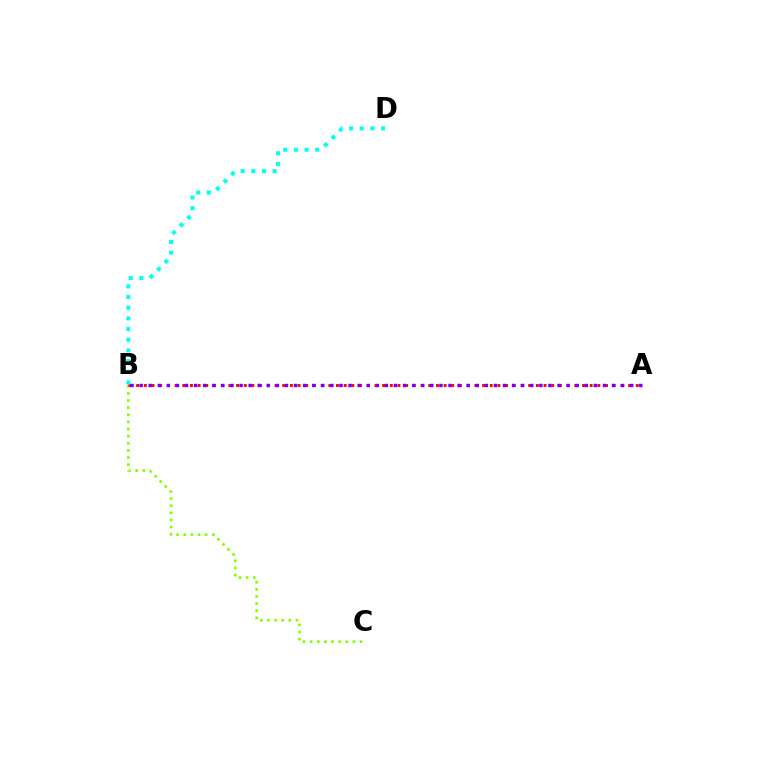{('B', 'C'): [{'color': '#84ff00', 'line_style': 'dotted', 'thickness': 1.94}], ('A', 'B'): [{'color': '#ff0000', 'line_style': 'dotted', 'thickness': 2.09}, {'color': '#7200ff', 'line_style': 'dotted', 'thickness': 2.47}], ('B', 'D'): [{'color': '#00fff6', 'line_style': 'dotted', 'thickness': 2.9}]}